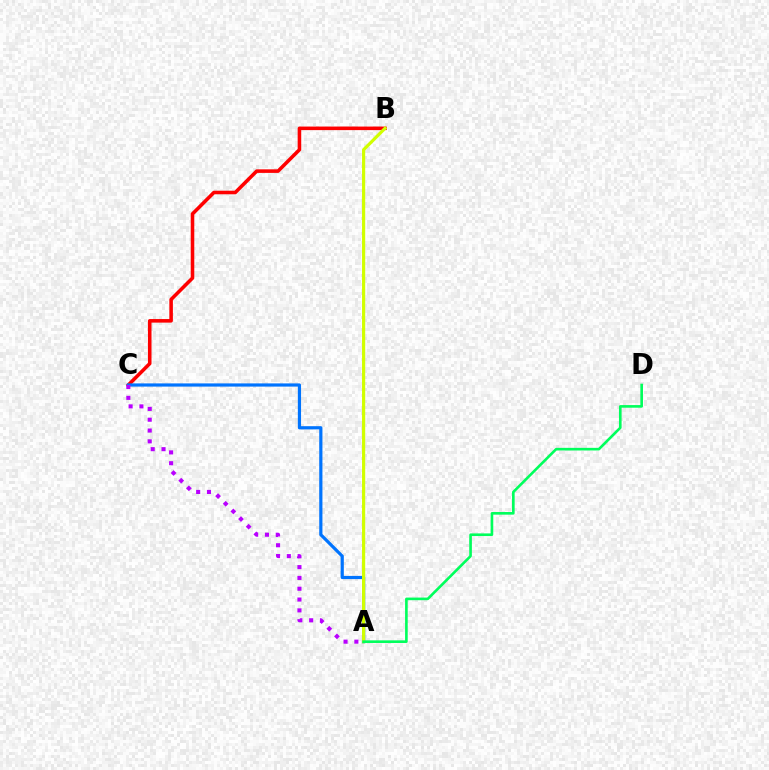{('B', 'C'): [{'color': '#ff0000', 'line_style': 'solid', 'thickness': 2.56}], ('A', 'C'): [{'color': '#0074ff', 'line_style': 'solid', 'thickness': 2.3}, {'color': '#b900ff', 'line_style': 'dotted', 'thickness': 2.94}], ('A', 'B'): [{'color': '#d1ff00', 'line_style': 'solid', 'thickness': 2.28}], ('A', 'D'): [{'color': '#00ff5c', 'line_style': 'solid', 'thickness': 1.89}]}